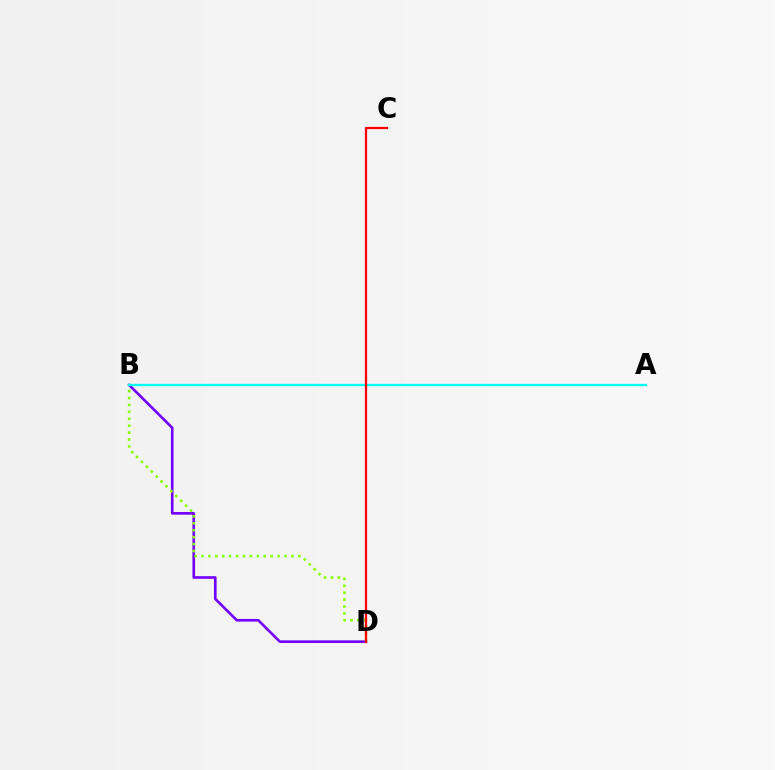{('B', 'D'): [{'color': '#7200ff', 'line_style': 'solid', 'thickness': 1.9}, {'color': '#84ff00', 'line_style': 'dotted', 'thickness': 1.88}], ('A', 'B'): [{'color': '#00fff6', 'line_style': 'solid', 'thickness': 1.68}], ('C', 'D'): [{'color': '#ff0000', 'line_style': 'solid', 'thickness': 1.63}]}